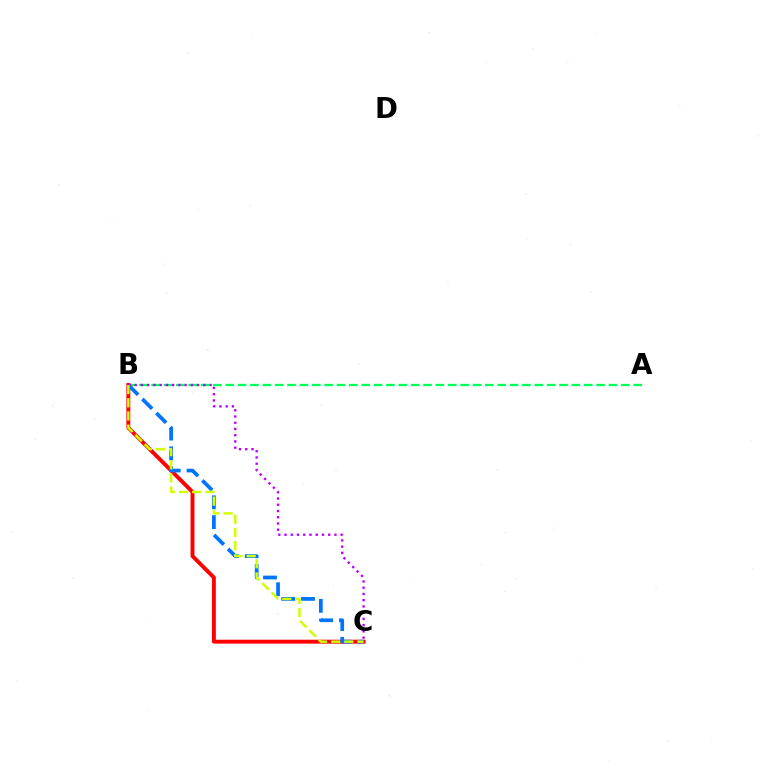{('A', 'B'): [{'color': '#00ff5c', 'line_style': 'dashed', 'thickness': 1.68}], ('B', 'C'): [{'color': '#ff0000', 'line_style': 'solid', 'thickness': 2.81}, {'color': '#0074ff', 'line_style': 'dashed', 'thickness': 2.69}, {'color': '#b900ff', 'line_style': 'dotted', 'thickness': 1.7}, {'color': '#d1ff00', 'line_style': 'dashed', 'thickness': 1.79}]}